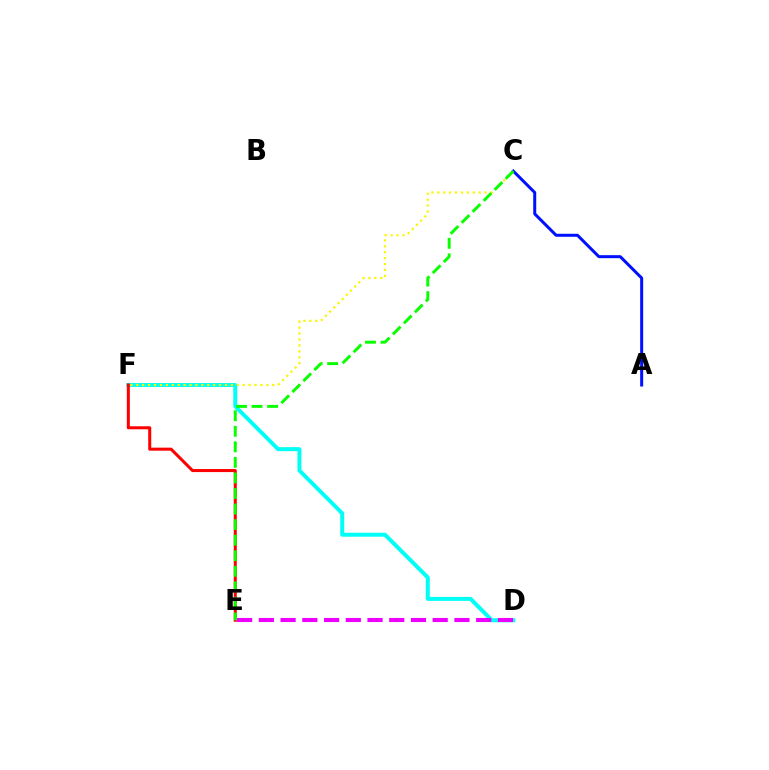{('D', 'F'): [{'color': '#00fff6', 'line_style': 'solid', 'thickness': 2.87}], ('E', 'F'): [{'color': '#ff0000', 'line_style': 'solid', 'thickness': 2.19}], ('D', 'E'): [{'color': '#ee00ff', 'line_style': 'dashed', 'thickness': 2.95}], ('C', 'F'): [{'color': '#fcf500', 'line_style': 'dotted', 'thickness': 1.61}], ('A', 'C'): [{'color': '#0010ff', 'line_style': 'solid', 'thickness': 2.16}], ('C', 'E'): [{'color': '#08ff00', 'line_style': 'dashed', 'thickness': 2.11}]}